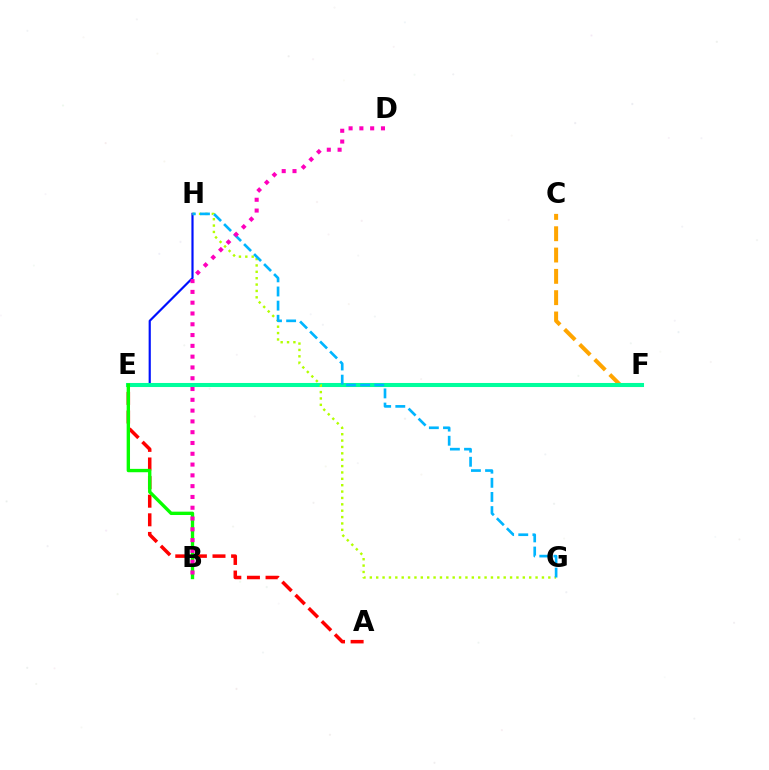{('C', 'F'): [{'color': '#ffa500', 'line_style': 'dashed', 'thickness': 2.9}], ('A', 'E'): [{'color': '#ff0000', 'line_style': 'dashed', 'thickness': 2.53}], ('E', 'H'): [{'color': '#0010ff', 'line_style': 'solid', 'thickness': 1.57}], ('E', 'F'): [{'color': '#9b00ff', 'line_style': 'dashed', 'thickness': 2.57}, {'color': '#00ff9d', 'line_style': 'solid', 'thickness': 2.92}], ('G', 'H'): [{'color': '#b3ff00', 'line_style': 'dotted', 'thickness': 1.73}, {'color': '#00b5ff', 'line_style': 'dashed', 'thickness': 1.92}], ('B', 'E'): [{'color': '#08ff00', 'line_style': 'solid', 'thickness': 2.42}], ('B', 'D'): [{'color': '#ff00bd', 'line_style': 'dotted', 'thickness': 2.93}]}